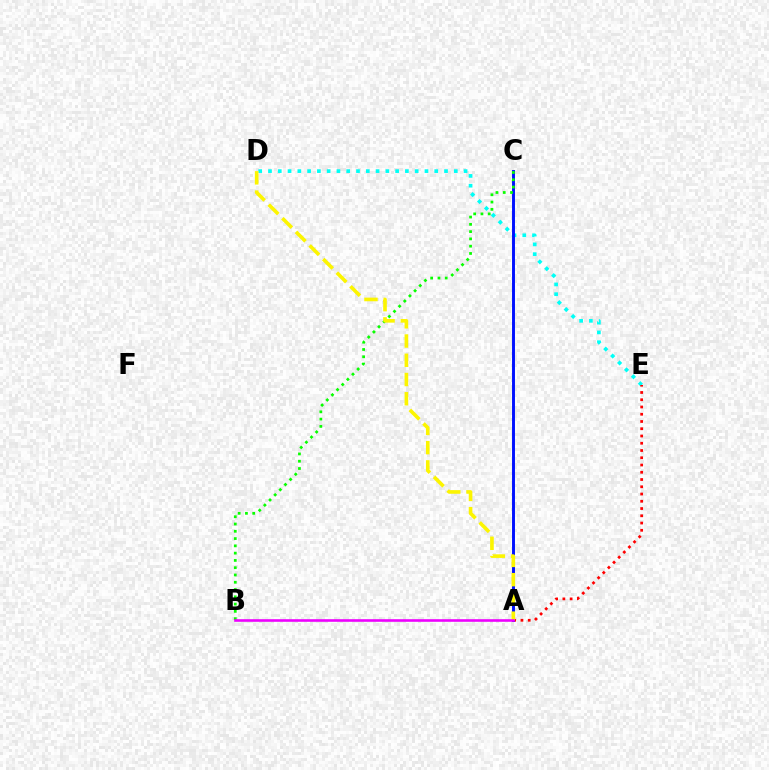{('D', 'E'): [{'color': '#00fff6', 'line_style': 'dotted', 'thickness': 2.66}], ('A', 'E'): [{'color': '#ff0000', 'line_style': 'dotted', 'thickness': 1.97}], ('A', 'C'): [{'color': '#0010ff', 'line_style': 'solid', 'thickness': 2.11}], ('B', 'C'): [{'color': '#08ff00', 'line_style': 'dotted', 'thickness': 1.98}], ('A', 'D'): [{'color': '#fcf500', 'line_style': 'dashed', 'thickness': 2.62}], ('A', 'B'): [{'color': '#ee00ff', 'line_style': 'solid', 'thickness': 1.87}]}